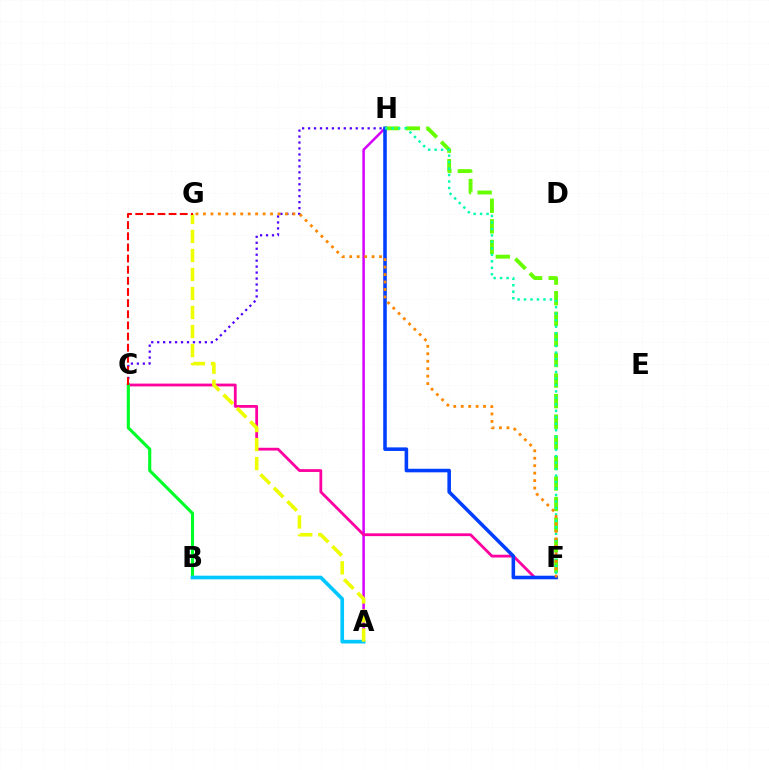{('C', 'H'): [{'color': '#4f00ff', 'line_style': 'dotted', 'thickness': 1.62}], ('A', 'H'): [{'color': '#d600ff', 'line_style': 'solid', 'thickness': 1.81}], ('F', 'H'): [{'color': '#66ff00', 'line_style': 'dashed', 'thickness': 2.8}, {'color': '#003fff', 'line_style': 'solid', 'thickness': 2.56}, {'color': '#00ffaf', 'line_style': 'dotted', 'thickness': 1.76}], ('C', 'F'): [{'color': '#ff00a0', 'line_style': 'solid', 'thickness': 2.01}], ('B', 'C'): [{'color': '#00ff27', 'line_style': 'solid', 'thickness': 2.23}], ('A', 'B'): [{'color': '#00c7ff', 'line_style': 'solid', 'thickness': 2.63}], ('A', 'G'): [{'color': '#eeff00', 'line_style': 'dashed', 'thickness': 2.58}], ('C', 'G'): [{'color': '#ff0000', 'line_style': 'dashed', 'thickness': 1.51}], ('F', 'G'): [{'color': '#ff8800', 'line_style': 'dotted', 'thickness': 2.03}]}